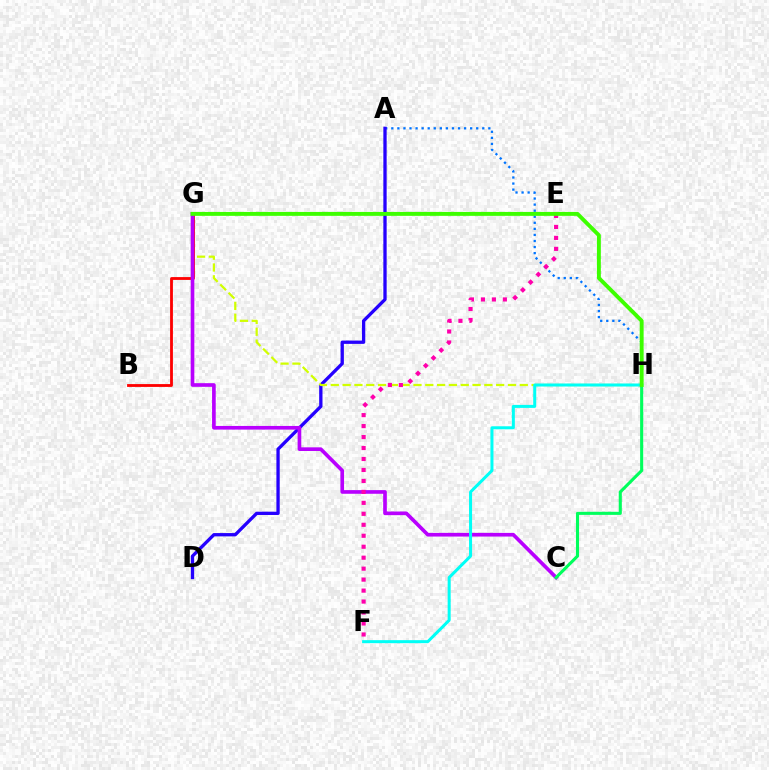{('E', 'G'): [{'color': '#ff9400', 'line_style': 'dotted', 'thickness': 1.55}], ('A', 'H'): [{'color': '#0074ff', 'line_style': 'dotted', 'thickness': 1.65}], ('A', 'D'): [{'color': '#2500ff', 'line_style': 'solid', 'thickness': 2.38}], ('G', 'H'): [{'color': '#d1ff00', 'line_style': 'dashed', 'thickness': 1.6}, {'color': '#3dff00', 'line_style': 'solid', 'thickness': 2.82}], ('B', 'G'): [{'color': '#ff0000', 'line_style': 'solid', 'thickness': 2.03}], ('C', 'G'): [{'color': '#b900ff', 'line_style': 'solid', 'thickness': 2.63}], ('C', 'H'): [{'color': '#00ff5c', 'line_style': 'solid', 'thickness': 2.22}], ('E', 'F'): [{'color': '#ff00ac', 'line_style': 'dotted', 'thickness': 2.98}], ('F', 'H'): [{'color': '#00fff6', 'line_style': 'solid', 'thickness': 2.17}]}